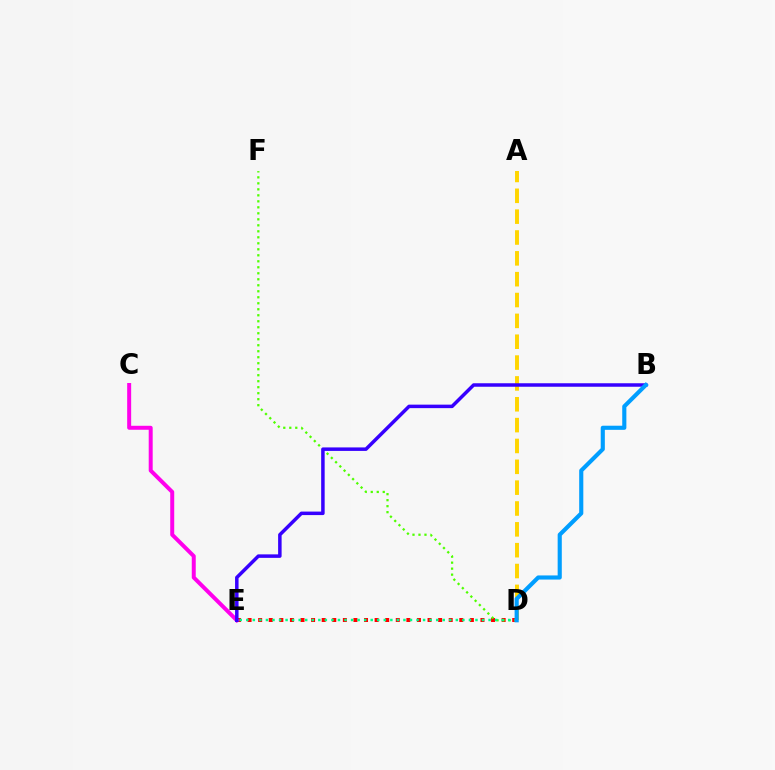{('D', 'E'): [{'color': '#ff0000', 'line_style': 'dotted', 'thickness': 2.88}, {'color': '#00ff86', 'line_style': 'dotted', 'thickness': 1.78}], ('D', 'F'): [{'color': '#4fff00', 'line_style': 'dotted', 'thickness': 1.63}], ('A', 'D'): [{'color': '#ffd500', 'line_style': 'dashed', 'thickness': 2.83}], ('C', 'E'): [{'color': '#ff00ed', 'line_style': 'solid', 'thickness': 2.86}], ('B', 'E'): [{'color': '#3700ff', 'line_style': 'solid', 'thickness': 2.52}], ('B', 'D'): [{'color': '#009eff', 'line_style': 'solid', 'thickness': 2.97}]}